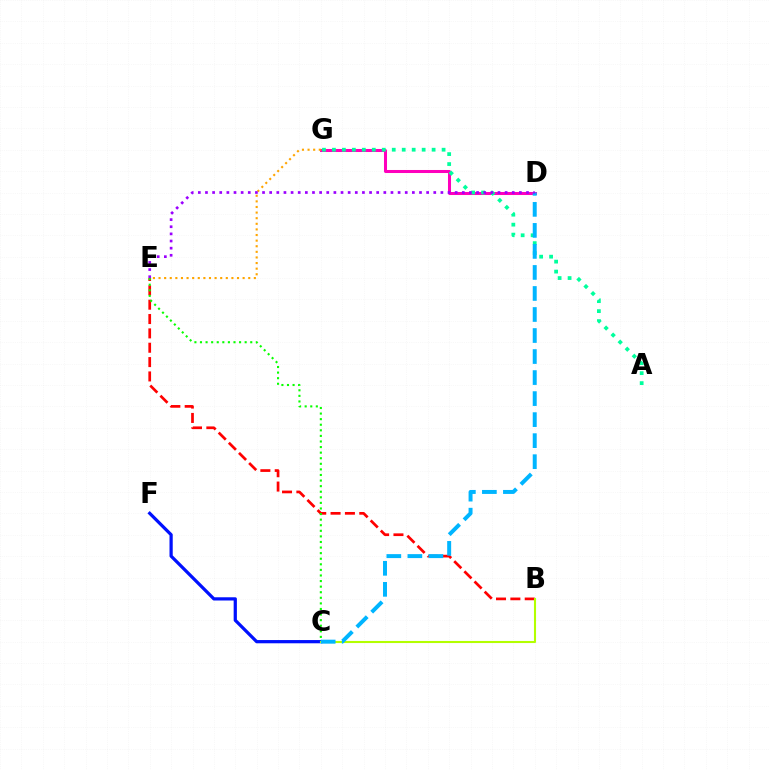{('D', 'G'): [{'color': '#ff00bd', 'line_style': 'solid', 'thickness': 2.18}], ('C', 'F'): [{'color': '#0010ff', 'line_style': 'solid', 'thickness': 2.33}], ('A', 'G'): [{'color': '#00ff9d', 'line_style': 'dotted', 'thickness': 2.71}], ('B', 'E'): [{'color': '#ff0000', 'line_style': 'dashed', 'thickness': 1.95}], ('E', 'G'): [{'color': '#ffa500', 'line_style': 'dotted', 'thickness': 1.52}], ('C', 'E'): [{'color': '#08ff00', 'line_style': 'dotted', 'thickness': 1.52}], ('B', 'C'): [{'color': '#b3ff00', 'line_style': 'solid', 'thickness': 1.51}], ('C', 'D'): [{'color': '#00b5ff', 'line_style': 'dashed', 'thickness': 2.86}], ('D', 'E'): [{'color': '#9b00ff', 'line_style': 'dotted', 'thickness': 1.94}]}